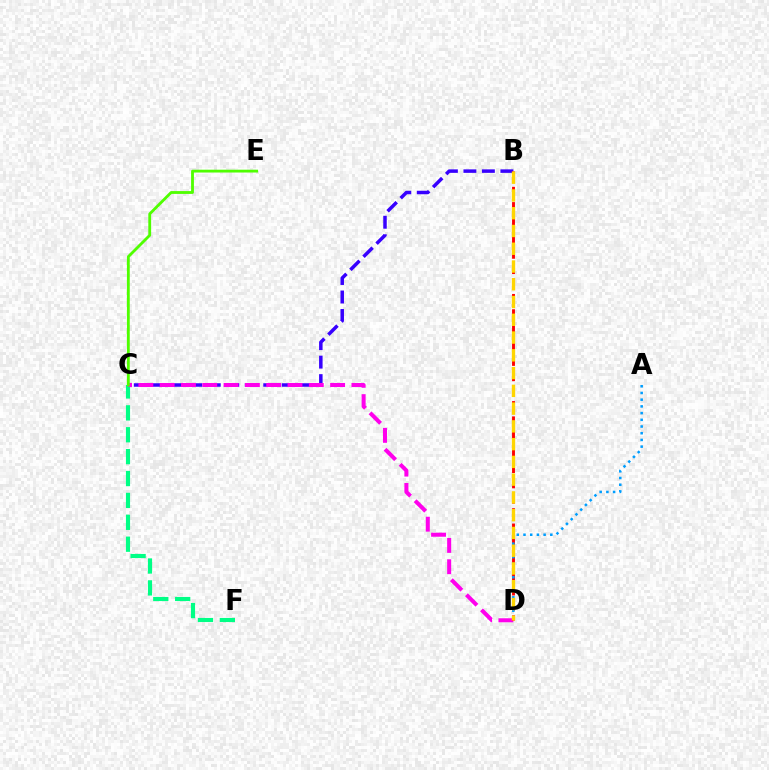{('B', 'C'): [{'color': '#3700ff', 'line_style': 'dashed', 'thickness': 2.51}], ('C', 'F'): [{'color': '#00ff86', 'line_style': 'dashed', 'thickness': 2.97}], ('C', 'D'): [{'color': '#ff00ed', 'line_style': 'dashed', 'thickness': 2.89}], ('B', 'D'): [{'color': '#ff0000', 'line_style': 'dashed', 'thickness': 2.08}, {'color': '#ffd500', 'line_style': 'dashed', 'thickness': 2.41}], ('A', 'D'): [{'color': '#009eff', 'line_style': 'dotted', 'thickness': 1.82}], ('C', 'E'): [{'color': '#4fff00', 'line_style': 'solid', 'thickness': 2.04}]}